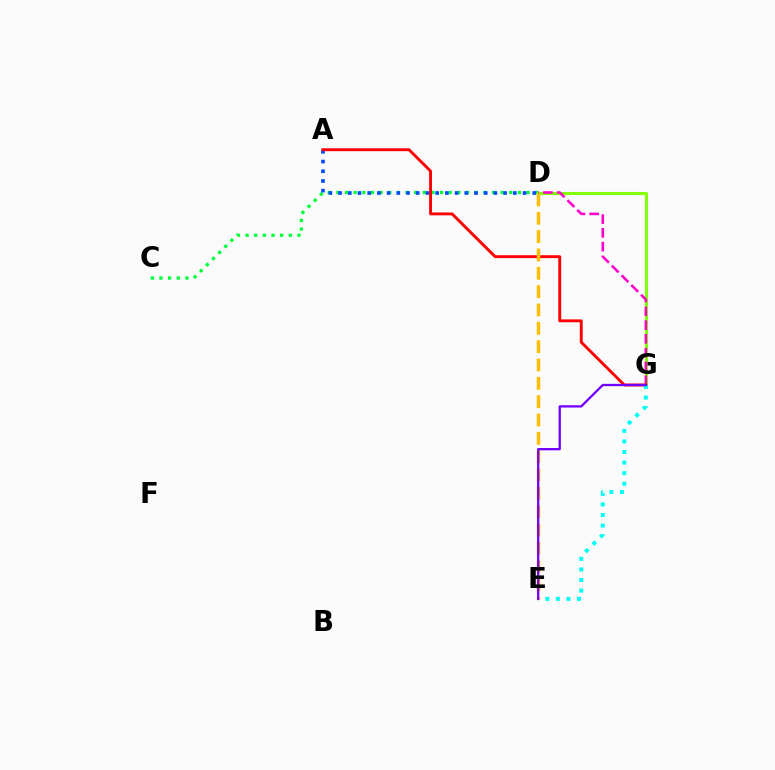{('C', 'D'): [{'color': '#00ff39', 'line_style': 'dotted', 'thickness': 2.35}], ('A', 'D'): [{'color': '#004bff', 'line_style': 'dotted', 'thickness': 2.64}], ('D', 'G'): [{'color': '#84ff00', 'line_style': 'solid', 'thickness': 2.23}, {'color': '#ff00cf', 'line_style': 'dashed', 'thickness': 1.87}], ('A', 'G'): [{'color': '#ff0000', 'line_style': 'solid', 'thickness': 2.08}], ('D', 'E'): [{'color': '#ffbd00', 'line_style': 'dashed', 'thickness': 2.49}], ('E', 'G'): [{'color': '#00fff6', 'line_style': 'dotted', 'thickness': 2.87}, {'color': '#7200ff', 'line_style': 'solid', 'thickness': 1.65}]}